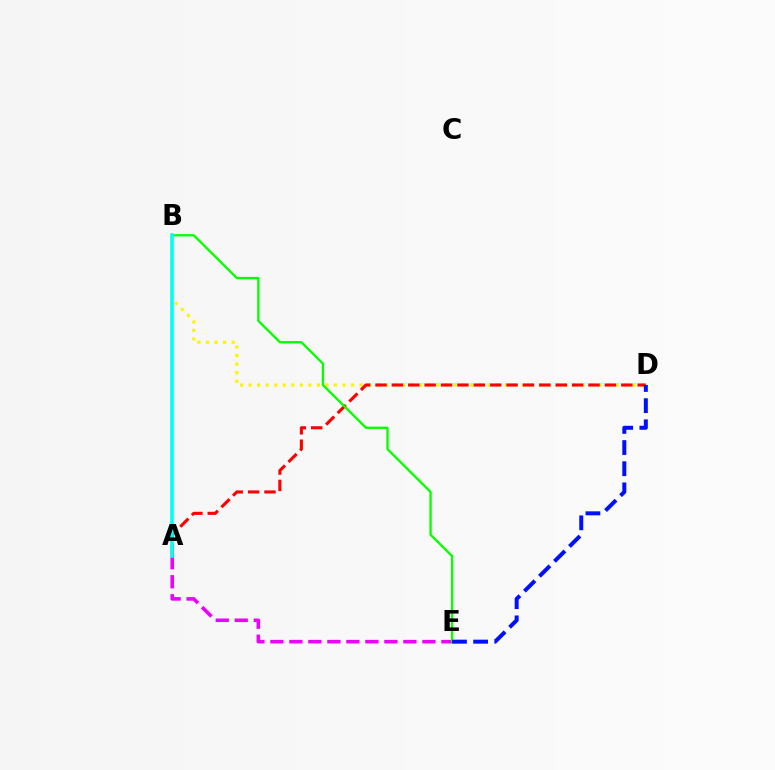{('B', 'D'): [{'color': '#fcf500', 'line_style': 'dotted', 'thickness': 2.32}], ('A', 'E'): [{'color': '#ee00ff', 'line_style': 'dashed', 'thickness': 2.58}], ('A', 'D'): [{'color': '#ff0000', 'line_style': 'dashed', 'thickness': 2.23}], ('B', 'E'): [{'color': '#08ff00', 'line_style': 'solid', 'thickness': 1.68}], ('A', 'B'): [{'color': '#00fff6', 'line_style': 'solid', 'thickness': 2.59}], ('D', 'E'): [{'color': '#0010ff', 'line_style': 'dashed', 'thickness': 2.87}]}